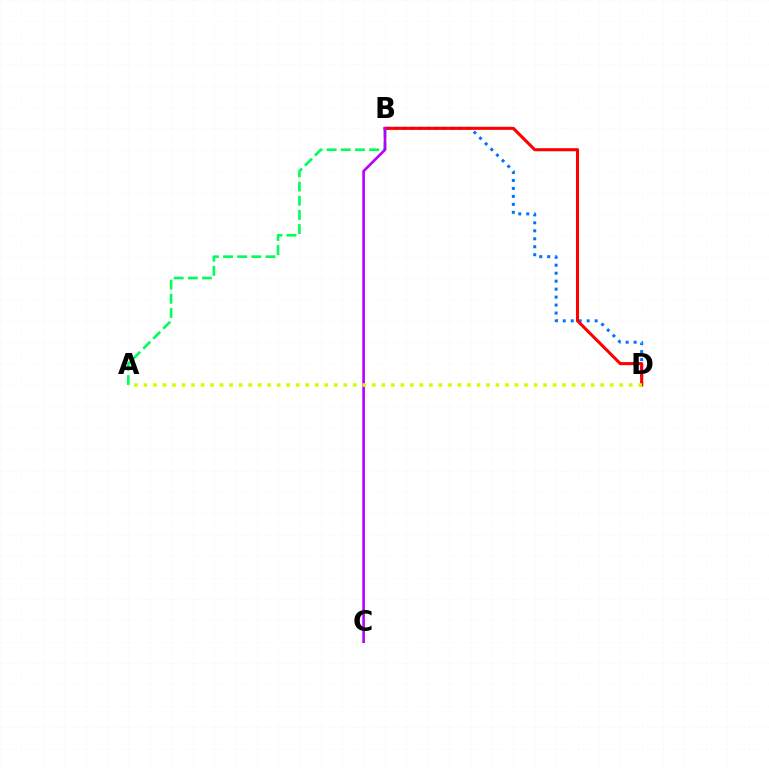{('A', 'B'): [{'color': '#00ff5c', 'line_style': 'dashed', 'thickness': 1.92}], ('B', 'D'): [{'color': '#0074ff', 'line_style': 'dotted', 'thickness': 2.17}, {'color': '#ff0000', 'line_style': 'solid', 'thickness': 2.22}], ('B', 'C'): [{'color': '#b900ff', 'line_style': 'solid', 'thickness': 1.91}], ('A', 'D'): [{'color': '#d1ff00', 'line_style': 'dotted', 'thickness': 2.58}]}